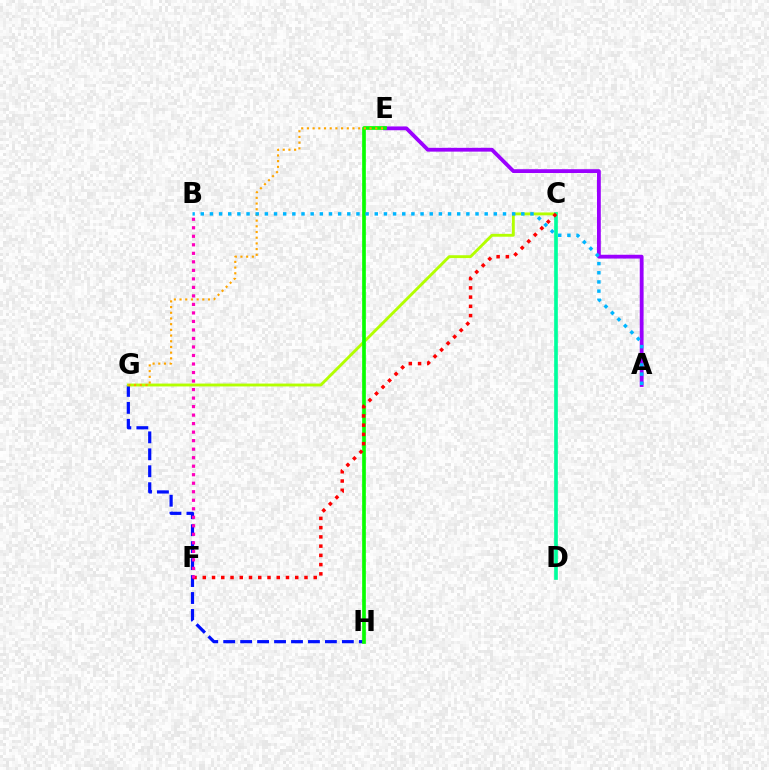{('A', 'E'): [{'color': '#9b00ff', 'line_style': 'solid', 'thickness': 2.75}], ('G', 'H'): [{'color': '#0010ff', 'line_style': 'dashed', 'thickness': 2.3}], ('C', 'G'): [{'color': '#b3ff00', 'line_style': 'solid', 'thickness': 2.07}], ('E', 'H'): [{'color': '#08ff00', 'line_style': 'solid', 'thickness': 2.66}], ('E', 'G'): [{'color': '#ffa500', 'line_style': 'dotted', 'thickness': 1.55}], ('A', 'B'): [{'color': '#00b5ff', 'line_style': 'dotted', 'thickness': 2.49}], ('C', 'D'): [{'color': '#00ff9d', 'line_style': 'solid', 'thickness': 2.64}], ('C', 'F'): [{'color': '#ff0000', 'line_style': 'dotted', 'thickness': 2.51}], ('B', 'F'): [{'color': '#ff00bd', 'line_style': 'dotted', 'thickness': 2.31}]}